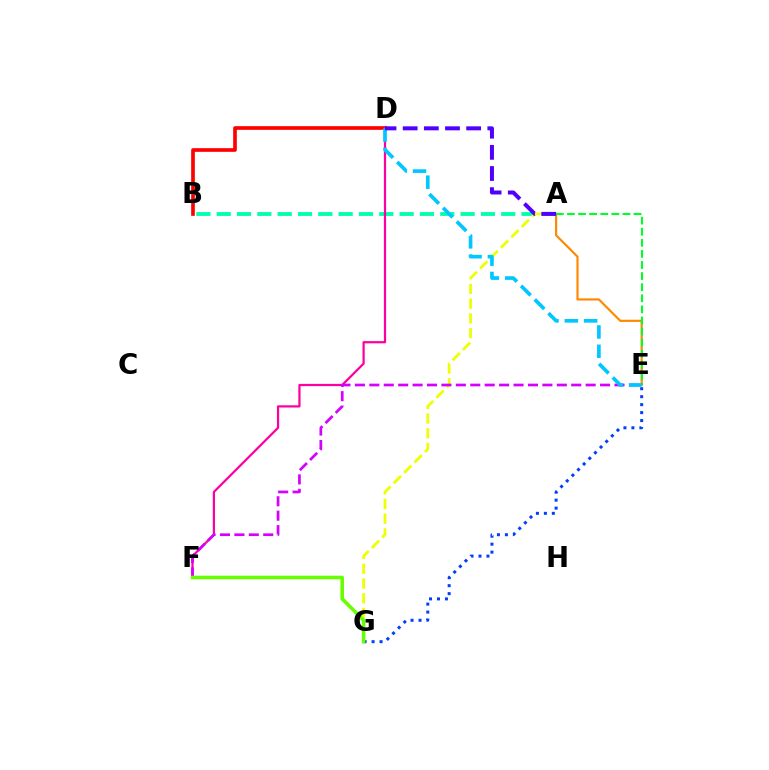{('A', 'B'): [{'color': '#00ffaf', 'line_style': 'dashed', 'thickness': 2.76}], ('A', 'E'): [{'color': '#ff8800', 'line_style': 'solid', 'thickness': 1.56}, {'color': '#00ff27', 'line_style': 'dashed', 'thickness': 1.51}], ('E', 'G'): [{'color': '#003fff', 'line_style': 'dotted', 'thickness': 2.17}], ('A', 'G'): [{'color': '#eeff00', 'line_style': 'dashed', 'thickness': 2.0}], ('B', 'D'): [{'color': '#ff0000', 'line_style': 'solid', 'thickness': 2.64}], ('D', 'F'): [{'color': '#ff00a0', 'line_style': 'solid', 'thickness': 1.61}], ('E', 'F'): [{'color': '#d600ff', 'line_style': 'dashed', 'thickness': 1.96}], ('D', 'E'): [{'color': '#00c7ff', 'line_style': 'dashed', 'thickness': 2.63}], ('F', 'G'): [{'color': '#66ff00', 'line_style': 'solid', 'thickness': 2.56}], ('A', 'D'): [{'color': '#4f00ff', 'line_style': 'dashed', 'thickness': 2.87}]}